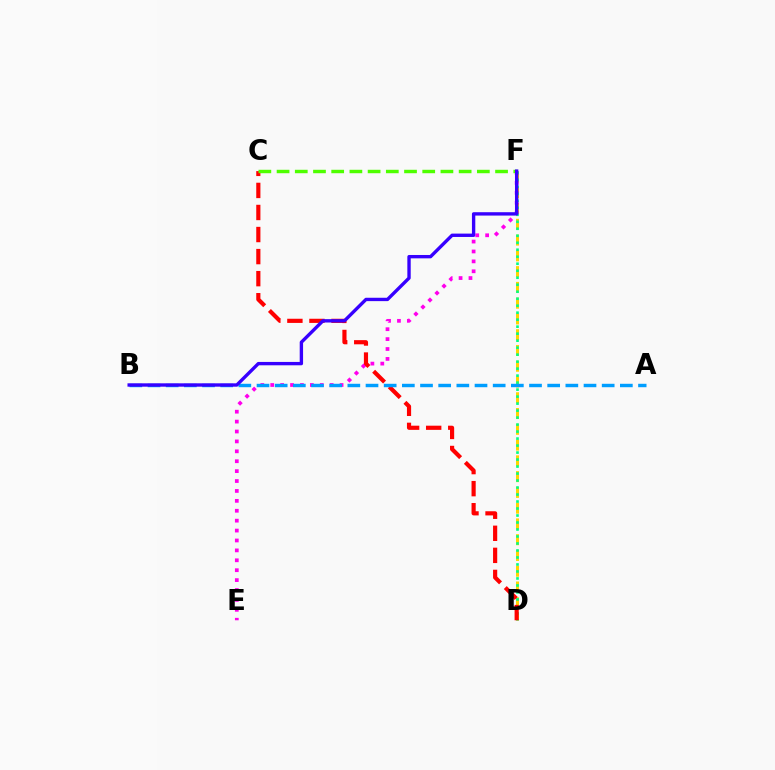{('D', 'F'): [{'color': '#ffd500', 'line_style': 'dashed', 'thickness': 2.14}, {'color': '#00ff86', 'line_style': 'dotted', 'thickness': 1.9}], ('E', 'F'): [{'color': '#ff00ed', 'line_style': 'dotted', 'thickness': 2.69}], ('C', 'D'): [{'color': '#ff0000', 'line_style': 'dashed', 'thickness': 3.0}], ('C', 'F'): [{'color': '#4fff00', 'line_style': 'dashed', 'thickness': 2.47}], ('A', 'B'): [{'color': '#009eff', 'line_style': 'dashed', 'thickness': 2.47}], ('B', 'F'): [{'color': '#3700ff', 'line_style': 'solid', 'thickness': 2.42}]}